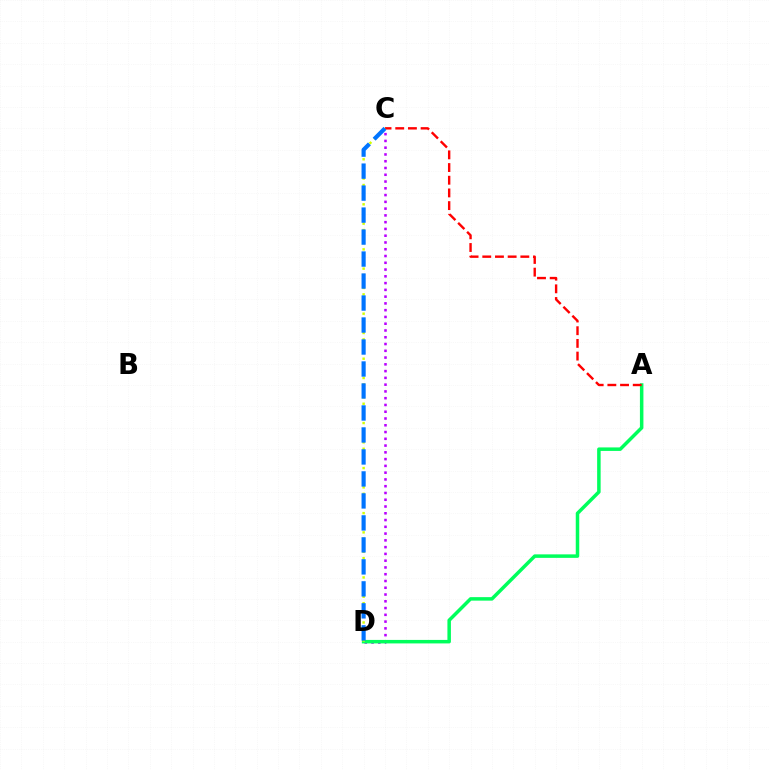{('C', 'D'): [{'color': '#b900ff', 'line_style': 'dotted', 'thickness': 1.84}, {'color': '#d1ff00', 'line_style': 'dotted', 'thickness': 1.75}, {'color': '#0074ff', 'line_style': 'dashed', 'thickness': 2.99}], ('A', 'D'): [{'color': '#00ff5c', 'line_style': 'solid', 'thickness': 2.52}], ('A', 'C'): [{'color': '#ff0000', 'line_style': 'dashed', 'thickness': 1.72}]}